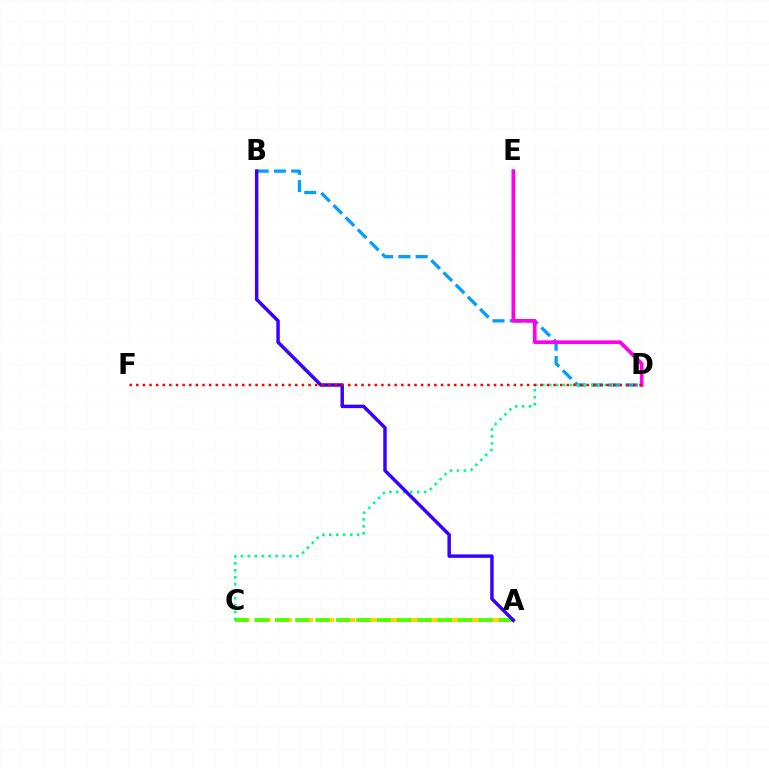{('B', 'D'): [{'color': '#009eff', 'line_style': 'dashed', 'thickness': 2.34}], ('A', 'C'): [{'color': '#ffd500', 'line_style': 'dashed', 'thickness': 2.87}, {'color': '#4fff00', 'line_style': 'dashed', 'thickness': 2.77}], ('D', 'E'): [{'color': '#ff00ed', 'line_style': 'solid', 'thickness': 2.65}], ('C', 'D'): [{'color': '#00ff86', 'line_style': 'dotted', 'thickness': 1.89}], ('A', 'B'): [{'color': '#3700ff', 'line_style': 'solid', 'thickness': 2.49}], ('D', 'F'): [{'color': '#ff0000', 'line_style': 'dotted', 'thickness': 1.8}]}